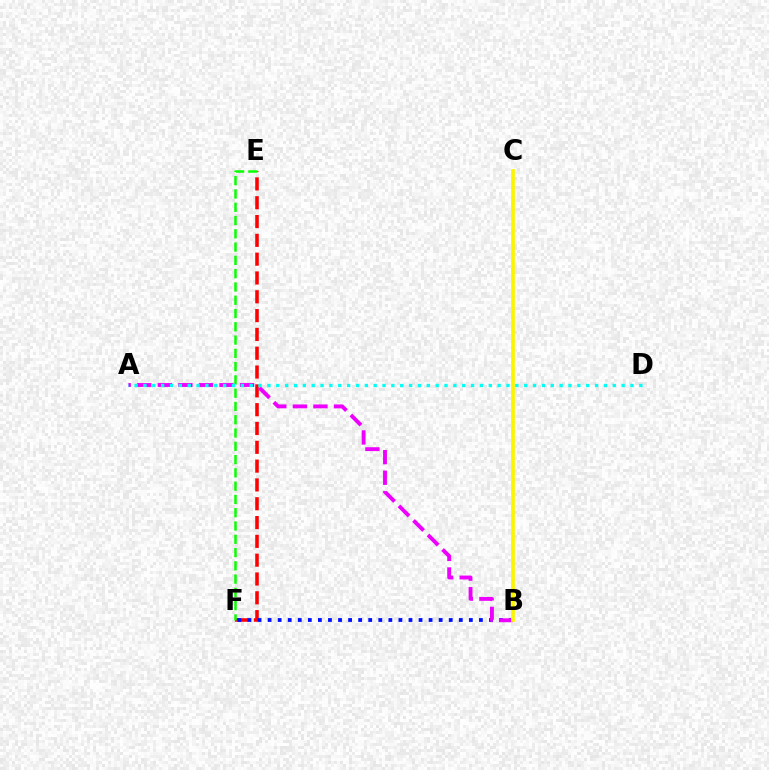{('E', 'F'): [{'color': '#ff0000', 'line_style': 'dashed', 'thickness': 2.56}, {'color': '#08ff00', 'line_style': 'dashed', 'thickness': 1.8}], ('B', 'F'): [{'color': '#0010ff', 'line_style': 'dotted', 'thickness': 2.73}], ('A', 'B'): [{'color': '#ee00ff', 'line_style': 'dashed', 'thickness': 2.79}], ('A', 'D'): [{'color': '#00fff6', 'line_style': 'dotted', 'thickness': 2.41}], ('B', 'C'): [{'color': '#fcf500', 'line_style': 'solid', 'thickness': 2.65}]}